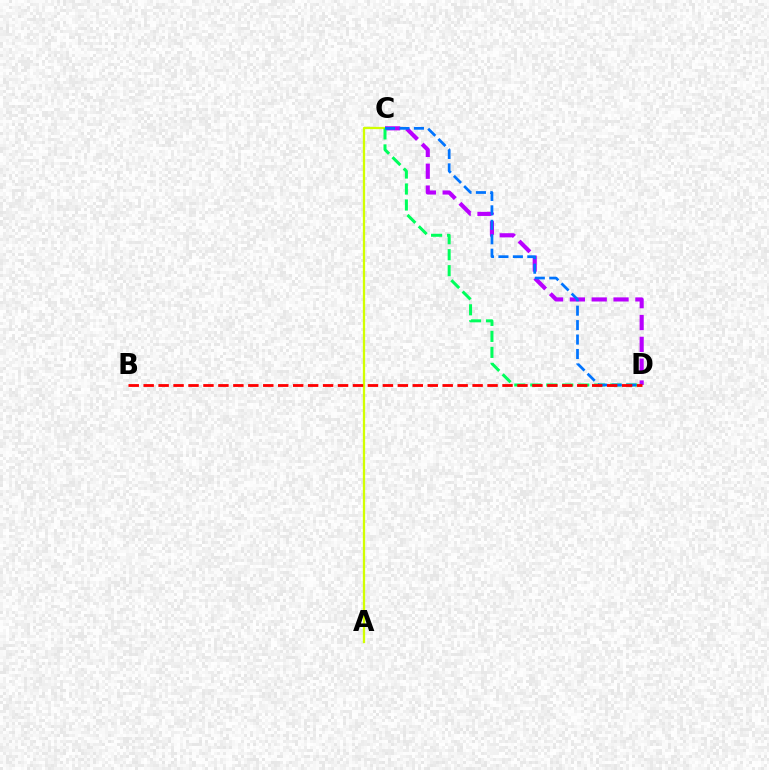{('A', 'C'): [{'color': '#d1ff00', 'line_style': 'solid', 'thickness': 1.64}], ('C', 'D'): [{'color': '#b900ff', 'line_style': 'dashed', 'thickness': 2.97}, {'color': '#00ff5c', 'line_style': 'dashed', 'thickness': 2.17}, {'color': '#0074ff', 'line_style': 'dashed', 'thickness': 1.96}], ('B', 'D'): [{'color': '#ff0000', 'line_style': 'dashed', 'thickness': 2.03}]}